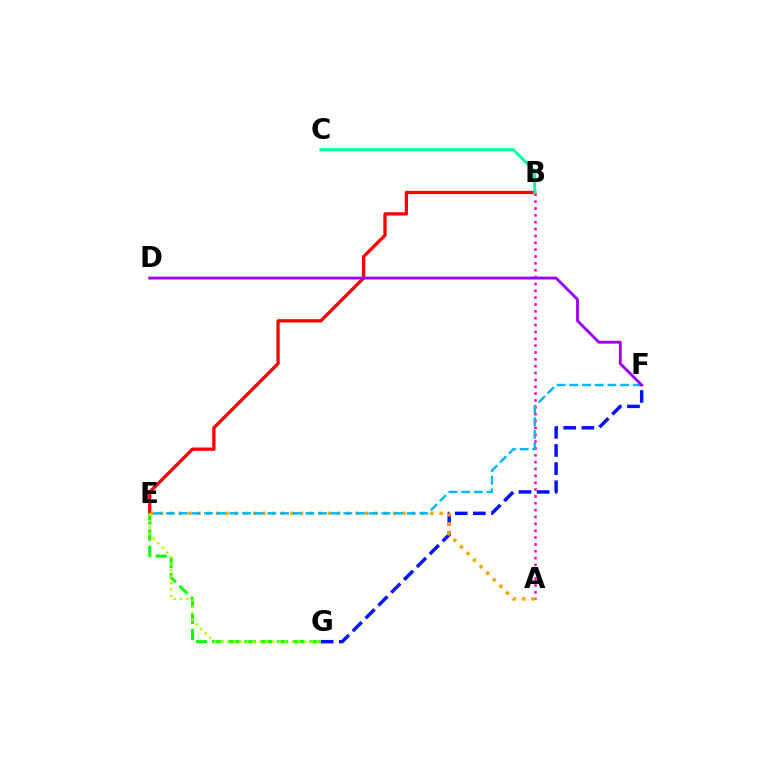{('B', 'E'): [{'color': '#ff0000', 'line_style': 'solid', 'thickness': 2.37}], ('F', 'G'): [{'color': '#0010ff', 'line_style': 'dashed', 'thickness': 2.47}], ('E', 'G'): [{'color': '#08ff00', 'line_style': 'dashed', 'thickness': 2.2}, {'color': '#b3ff00', 'line_style': 'dotted', 'thickness': 1.75}], ('A', 'B'): [{'color': '#ff00bd', 'line_style': 'dotted', 'thickness': 1.86}], ('A', 'E'): [{'color': '#ffa500', 'line_style': 'dotted', 'thickness': 2.53}], ('E', 'F'): [{'color': '#00b5ff', 'line_style': 'dashed', 'thickness': 1.72}], ('B', 'C'): [{'color': '#00ff9d', 'line_style': 'solid', 'thickness': 2.14}], ('D', 'F'): [{'color': '#9b00ff', 'line_style': 'solid', 'thickness': 2.06}]}